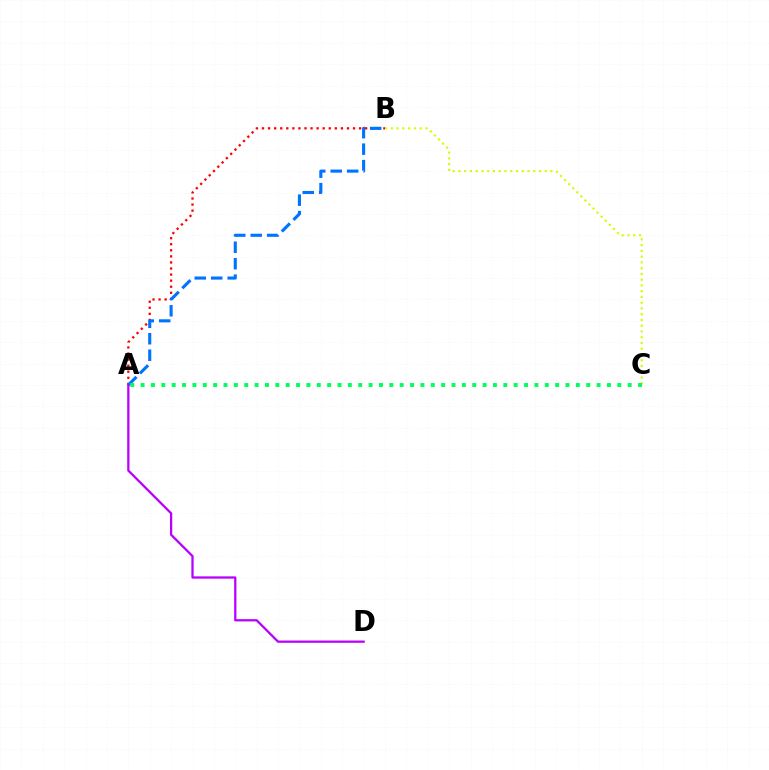{('B', 'C'): [{'color': '#d1ff00', 'line_style': 'dotted', 'thickness': 1.56}], ('A', 'B'): [{'color': '#ff0000', 'line_style': 'dotted', 'thickness': 1.65}, {'color': '#0074ff', 'line_style': 'dashed', 'thickness': 2.24}], ('A', 'D'): [{'color': '#b900ff', 'line_style': 'solid', 'thickness': 1.63}], ('A', 'C'): [{'color': '#00ff5c', 'line_style': 'dotted', 'thickness': 2.82}]}